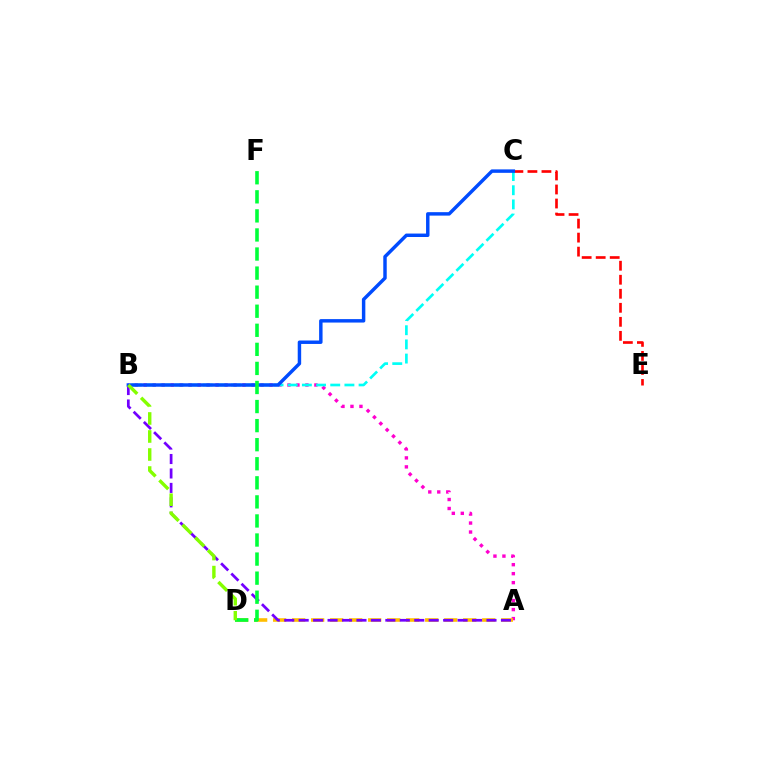{('C', 'E'): [{'color': '#ff0000', 'line_style': 'dashed', 'thickness': 1.91}], ('A', 'B'): [{'color': '#ff00cf', 'line_style': 'dotted', 'thickness': 2.44}, {'color': '#7200ff', 'line_style': 'dashed', 'thickness': 1.96}], ('A', 'D'): [{'color': '#ffbd00', 'line_style': 'dashed', 'thickness': 2.58}], ('B', 'C'): [{'color': '#00fff6', 'line_style': 'dashed', 'thickness': 1.93}, {'color': '#004bff', 'line_style': 'solid', 'thickness': 2.48}], ('D', 'F'): [{'color': '#00ff39', 'line_style': 'dashed', 'thickness': 2.59}], ('B', 'D'): [{'color': '#84ff00', 'line_style': 'dashed', 'thickness': 2.45}]}